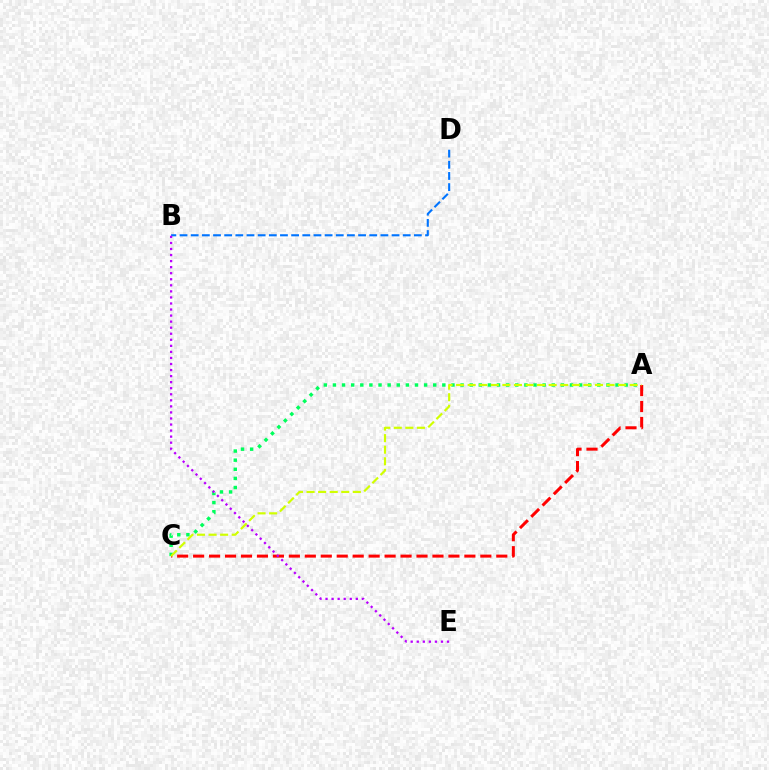{('B', 'D'): [{'color': '#0074ff', 'line_style': 'dashed', 'thickness': 1.52}], ('A', 'C'): [{'color': '#00ff5c', 'line_style': 'dotted', 'thickness': 2.48}, {'color': '#ff0000', 'line_style': 'dashed', 'thickness': 2.17}, {'color': '#d1ff00', 'line_style': 'dashed', 'thickness': 1.57}], ('B', 'E'): [{'color': '#b900ff', 'line_style': 'dotted', 'thickness': 1.64}]}